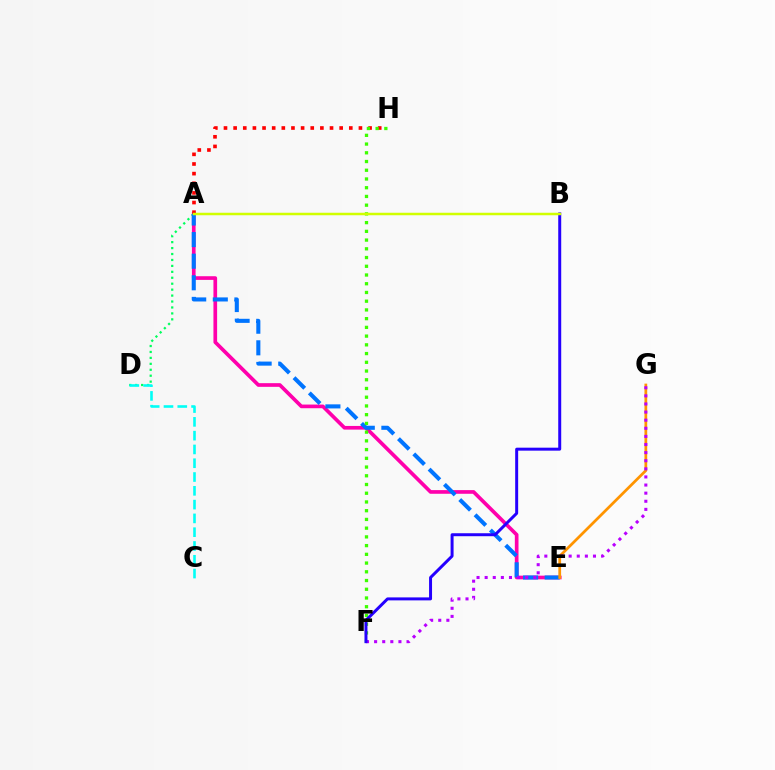{('A', 'D'): [{'color': '#00ff5c', 'line_style': 'dotted', 'thickness': 1.61}], ('C', 'D'): [{'color': '#00fff6', 'line_style': 'dashed', 'thickness': 1.87}], ('A', 'E'): [{'color': '#ff00ac', 'line_style': 'solid', 'thickness': 2.64}, {'color': '#0074ff', 'line_style': 'dashed', 'thickness': 2.93}], ('A', 'H'): [{'color': '#ff0000', 'line_style': 'dotted', 'thickness': 2.62}], ('F', 'H'): [{'color': '#3dff00', 'line_style': 'dotted', 'thickness': 2.37}], ('E', 'G'): [{'color': '#ff9400', 'line_style': 'solid', 'thickness': 1.98}], ('F', 'G'): [{'color': '#b900ff', 'line_style': 'dotted', 'thickness': 2.2}], ('B', 'F'): [{'color': '#2500ff', 'line_style': 'solid', 'thickness': 2.14}], ('A', 'B'): [{'color': '#d1ff00', 'line_style': 'solid', 'thickness': 1.79}]}